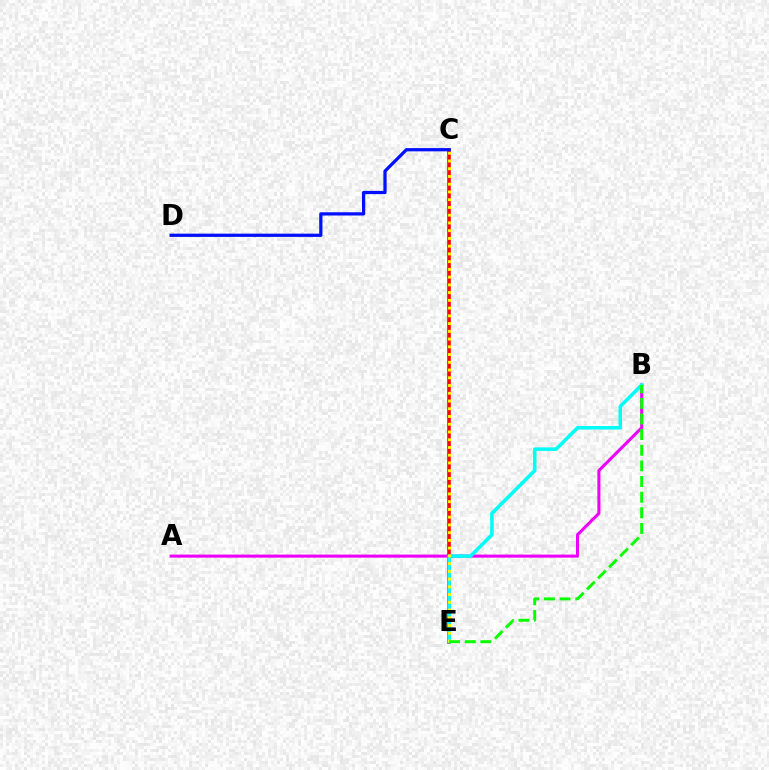{('C', 'E'): [{'color': '#ff0000', 'line_style': 'solid', 'thickness': 2.59}, {'color': '#fcf500', 'line_style': 'dotted', 'thickness': 2.1}], ('A', 'B'): [{'color': '#ee00ff', 'line_style': 'solid', 'thickness': 2.2}], ('B', 'E'): [{'color': '#00fff6', 'line_style': 'solid', 'thickness': 2.55}, {'color': '#08ff00', 'line_style': 'dashed', 'thickness': 2.12}], ('C', 'D'): [{'color': '#0010ff', 'line_style': 'solid', 'thickness': 2.33}]}